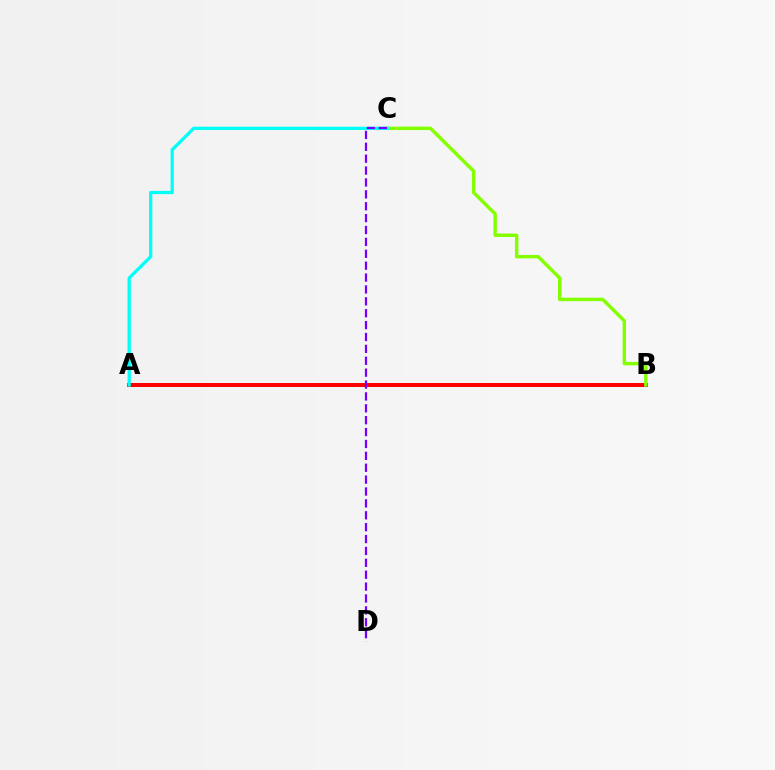{('A', 'B'): [{'color': '#ff0000', 'line_style': 'solid', 'thickness': 2.86}], ('B', 'C'): [{'color': '#84ff00', 'line_style': 'solid', 'thickness': 2.47}], ('A', 'C'): [{'color': '#00fff6', 'line_style': 'solid', 'thickness': 2.34}], ('C', 'D'): [{'color': '#7200ff', 'line_style': 'dashed', 'thickness': 1.61}]}